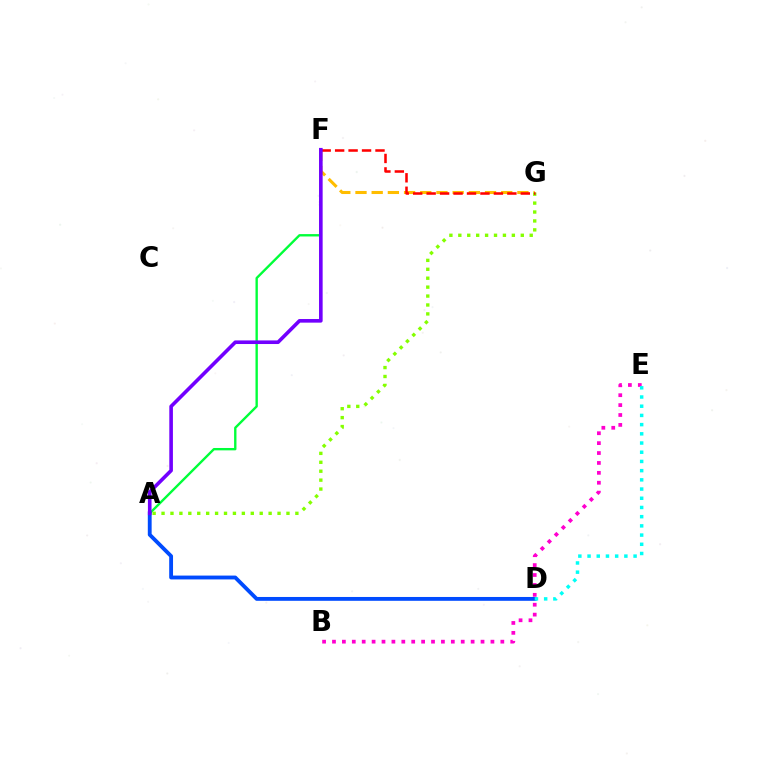{('A', 'F'): [{'color': '#00ff39', 'line_style': 'solid', 'thickness': 1.7}, {'color': '#7200ff', 'line_style': 'solid', 'thickness': 2.6}], ('B', 'E'): [{'color': '#ff00cf', 'line_style': 'dotted', 'thickness': 2.69}], ('F', 'G'): [{'color': '#ffbd00', 'line_style': 'dashed', 'thickness': 2.2}, {'color': '#ff0000', 'line_style': 'dashed', 'thickness': 1.83}], ('A', 'D'): [{'color': '#004bff', 'line_style': 'solid', 'thickness': 2.77}], ('A', 'G'): [{'color': '#84ff00', 'line_style': 'dotted', 'thickness': 2.42}], ('D', 'E'): [{'color': '#00fff6', 'line_style': 'dotted', 'thickness': 2.5}]}